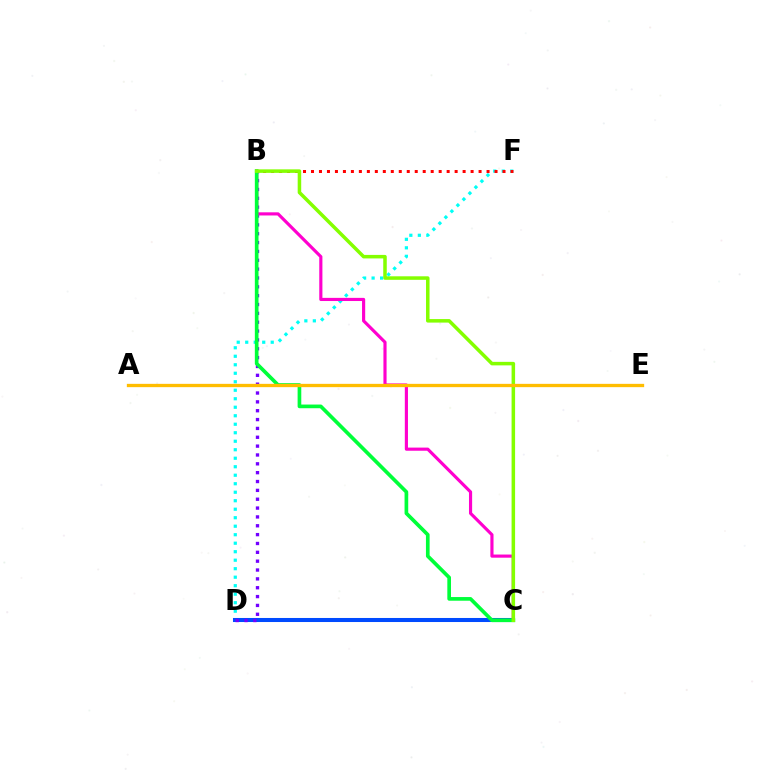{('D', 'F'): [{'color': '#00fff6', 'line_style': 'dotted', 'thickness': 2.31}], ('B', 'F'): [{'color': '#ff0000', 'line_style': 'dotted', 'thickness': 2.17}], ('C', 'D'): [{'color': '#004bff', 'line_style': 'solid', 'thickness': 2.91}], ('B', 'D'): [{'color': '#7200ff', 'line_style': 'dotted', 'thickness': 2.4}], ('B', 'C'): [{'color': '#ff00cf', 'line_style': 'solid', 'thickness': 2.27}, {'color': '#00ff39', 'line_style': 'solid', 'thickness': 2.64}, {'color': '#84ff00', 'line_style': 'solid', 'thickness': 2.53}], ('A', 'E'): [{'color': '#ffbd00', 'line_style': 'solid', 'thickness': 2.38}]}